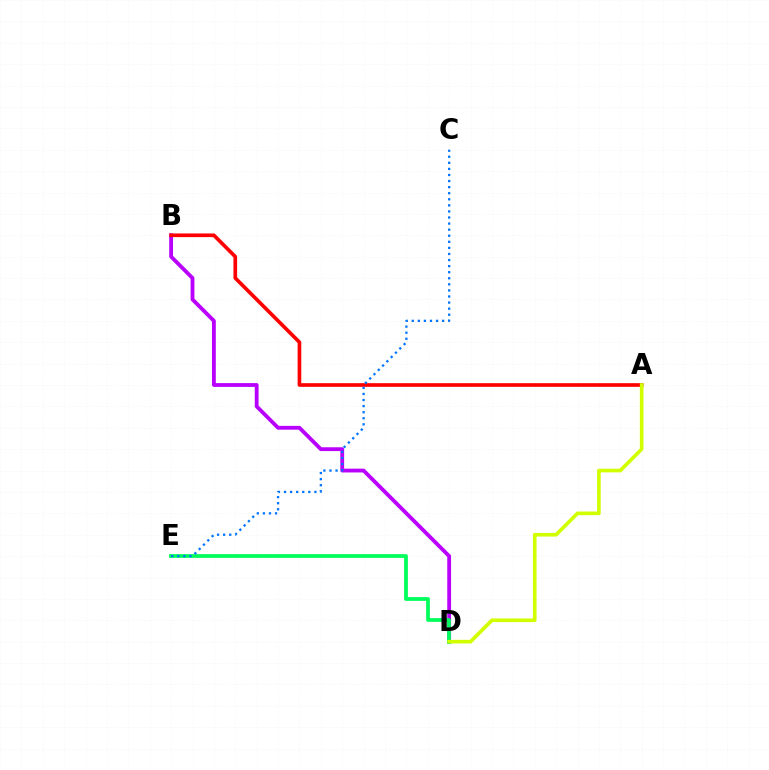{('B', 'D'): [{'color': '#b900ff', 'line_style': 'solid', 'thickness': 2.75}], ('A', 'B'): [{'color': '#ff0000', 'line_style': 'solid', 'thickness': 2.64}], ('D', 'E'): [{'color': '#00ff5c', 'line_style': 'solid', 'thickness': 2.71}], ('C', 'E'): [{'color': '#0074ff', 'line_style': 'dotted', 'thickness': 1.65}], ('A', 'D'): [{'color': '#d1ff00', 'line_style': 'solid', 'thickness': 2.62}]}